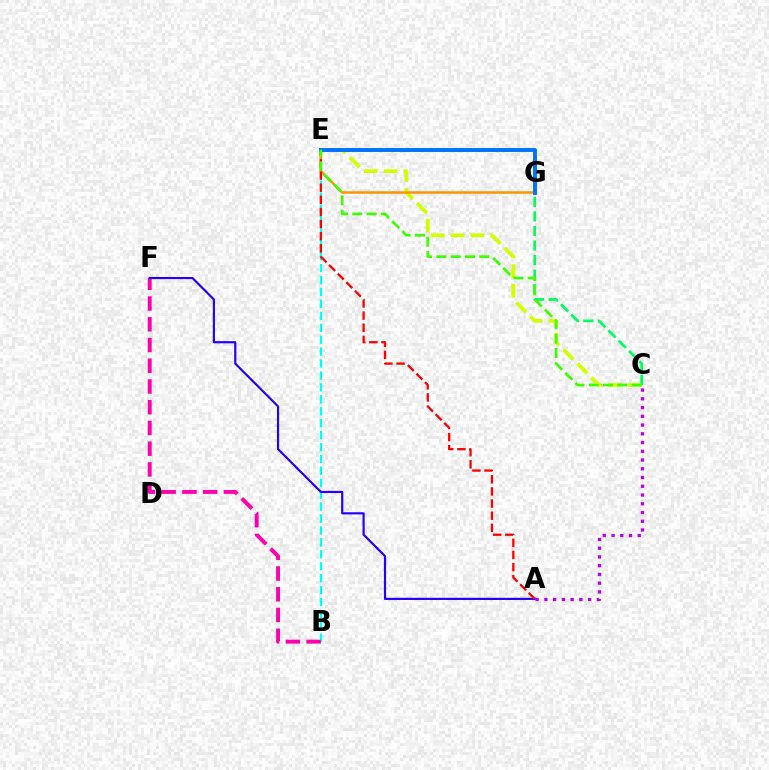{('C', 'E'): [{'color': '#d1ff00', 'line_style': 'dashed', 'thickness': 2.69}, {'color': '#3dff00', 'line_style': 'dashed', 'thickness': 1.94}], ('B', 'E'): [{'color': '#00fff6', 'line_style': 'dashed', 'thickness': 1.62}], ('C', 'G'): [{'color': '#00ff5c', 'line_style': 'dashed', 'thickness': 1.98}], ('E', 'G'): [{'color': '#ff9400', 'line_style': 'solid', 'thickness': 1.8}, {'color': '#0074ff', 'line_style': 'solid', 'thickness': 2.83}], ('B', 'F'): [{'color': '#ff00ac', 'line_style': 'dashed', 'thickness': 2.82}], ('A', 'F'): [{'color': '#2500ff', 'line_style': 'solid', 'thickness': 1.56}], ('A', 'E'): [{'color': '#ff0000', 'line_style': 'dashed', 'thickness': 1.65}], ('A', 'C'): [{'color': '#b900ff', 'line_style': 'dotted', 'thickness': 2.38}]}